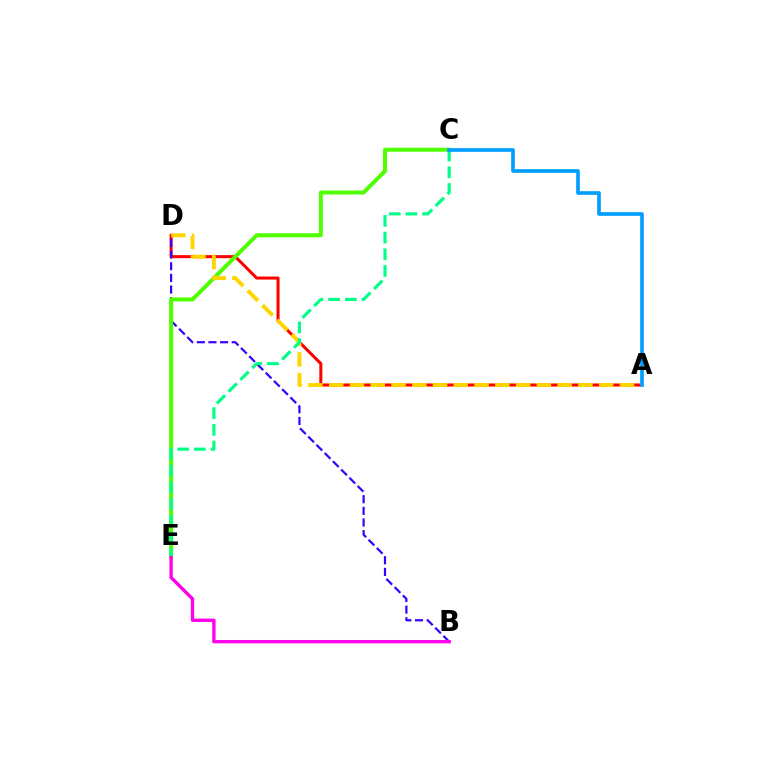{('A', 'D'): [{'color': '#ff0000', 'line_style': 'solid', 'thickness': 2.19}, {'color': '#ffd500', 'line_style': 'dashed', 'thickness': 2.82}], ('B', 'D'): [{'color': '#3700ff', 'line_style': 'dashed', 'thickness': 1.58}], ('C', 'E'): [{'color': '#4fff00', 'line_style': 'solid', 'thickness': 2.88}, {'color': '#00ff86', 'line_style': 'dashed', 'thickness': 2.27}], ('B', 'E'): [{'color': '#ff00ed', 'line_style': 'solid', 'thickness': 2.42}], ('A', 'C'): [{'color': '#009eff', 'line_style': 'solid', 'thickness': 2.62}]}